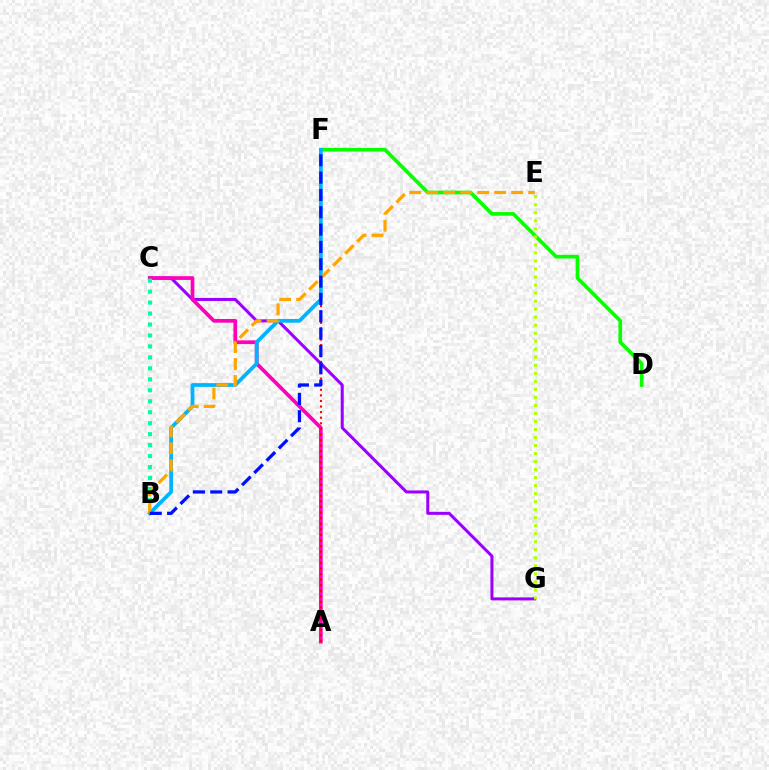{('D', 'F'): [{'color': '#08ff00', 'line_style': 'solid', 'thickness': 2.64}], ('C', 'G'): [{'color': '#9b00ff', 'line_style': 'solid', 'thickness': 2.18}], ('A', 'C'): [{'color': '#ff00bd', 'line_style': 'solid', 'thickness': 2.68}], ('B', 'C'): [{'color': '#00ff9d', 'line_style': 'dotted', 'thickness': 2.98}], ('E', 'G'): [{'color': '#b3ff00', 'line_style': 'dotted', 'thickness': 2.18}], ('A', 'F'): [{'color': '#ff0000', 'line_style': 'dotted', 'thickness': 1.52}], ('B', 'F'): [{'color': '#00b5ff', 'line_style': 'solid', 'thickness': 2.71}, {'color': '#0010ff', 'line_style': 'dashed', 'thickness': 2.35}], ('B', 'E'): [{'color': '#ffa500', 'line_style': 'dashed', 'thickness': 2.31}]}